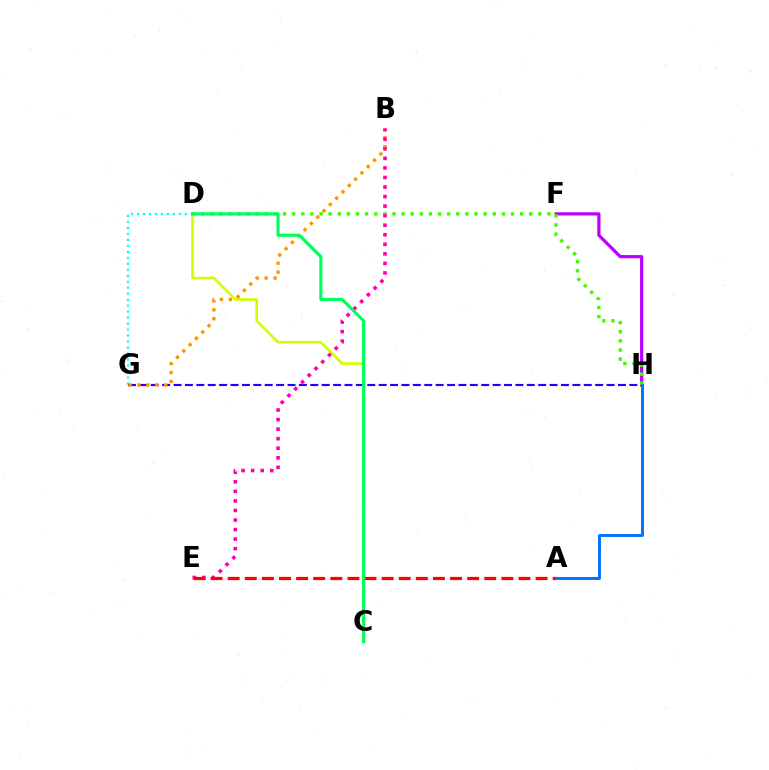{('F', 'H'): [{'color': '#b900ff', 'line_style': 'solid', 'thickness': 2.31}], ('D', 'G'): [{'color': '#00fff6', 'line_style': 'dotted', 'thickness': 1.63}], ('G', 'H'): [{'color': '#2500ff', 'line_style': 'dashed', 'thickness': 1.55}], ('C', 'D'): [{'color': '#d1ff00', 'line_style': 'solid', 'thickness': 1.91}, {'color': '#00ff5c', 'line_style': 'solid', 'thickness': 2.26}], ('D', 'H'): [{'color': '#3dff00', 'line_style': 'dotted', 'thickness': 2.48}], ('B', 'G'): [{'color': '#ff9400', 'line_style': 'dotted', 'thickness': 2.43}], ('B', 'E'): [{'color': '#ff00ac', 'line_style': 'dotted', 'thickness': 2.59}], ('A', 'E'): [{'color': '#ff0000', 'line_style': 'dashed', 'thickness': 2.32}], ('A', 'H'): [{'color': '#0074ff', 'line_style': 'solid', 'thickness': 2.11}]}